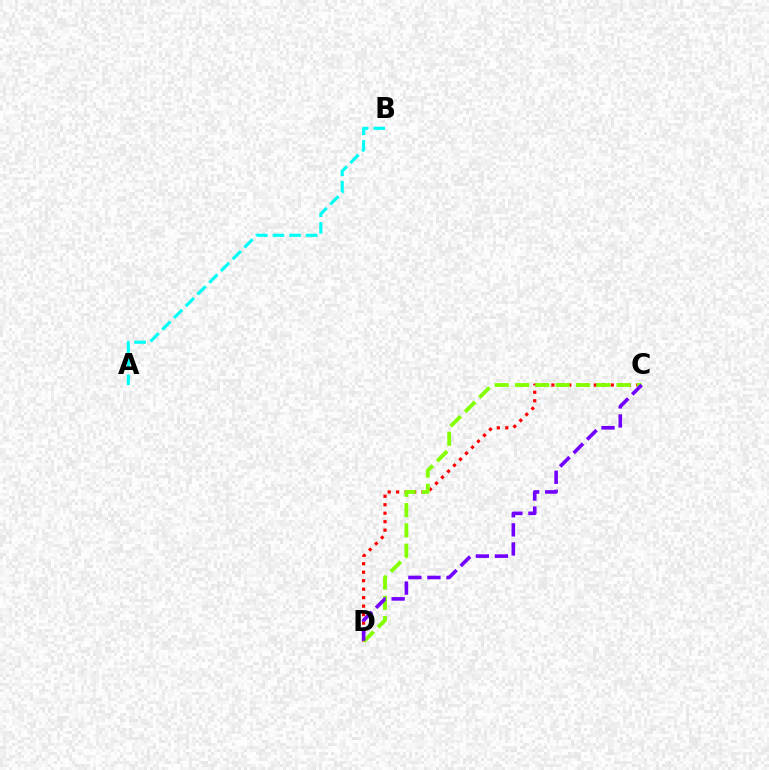{('A', 'B'): [{'color': '#00fff6', 'line_style': 'dashed', 'thickness': 2.26}], ('C', 'D'): [{'color': '#ff0000', 'line_style': 'dotted', 'thickness': 2.3}, {'color': '#84ff00', 'line_style': 'dashed', 'thickness': 2.76}, {'color': '#7200ff', 'line_style': 'dashed', 'thickness': 2.59}]}